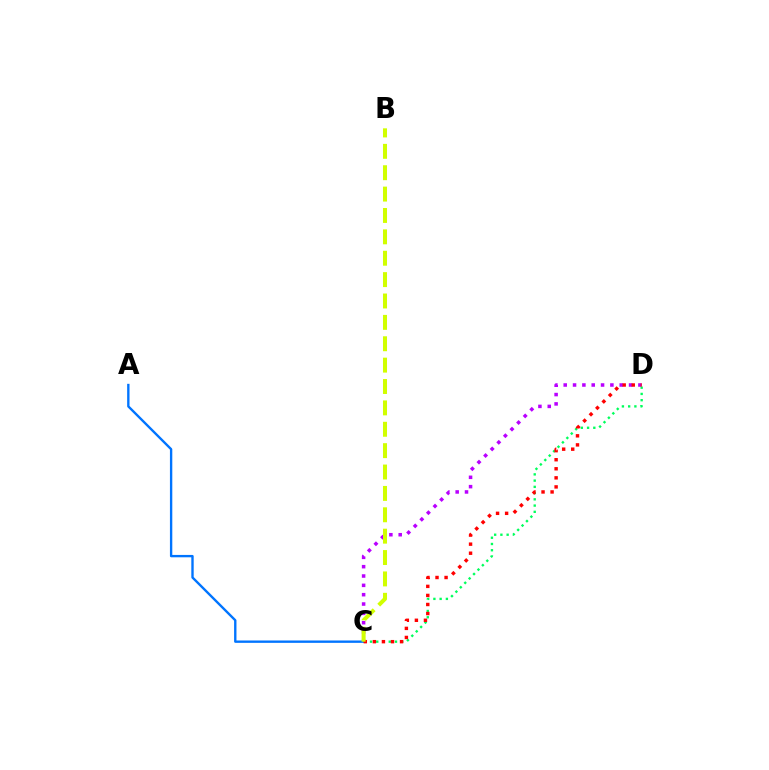{('C', 'D'): [{'color': '#b900ff', 'line_style': 'dotted', 'thickness': 2.54}, {'color': '#00ff5c', 'line_style': 'dotted', 'thickness': 1.7}, {'color': '#ff0000', 'line_style': 'dotted', 'thickness': 2.46}], ('A', 'C'): [{'color': '#0074ff', 'line_style': 'solid', 'thickness': 1.7}], ('B', 'C'): [{'color': '#d1ff00', 'line_style': 'dashed', 'thickness': 2.9}]}